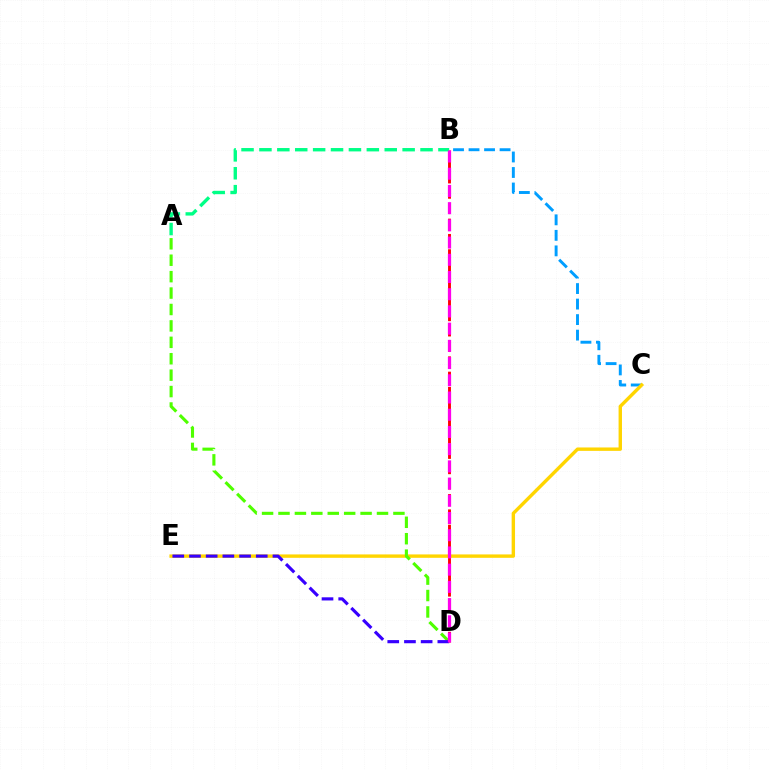{('B', 'D'): [{'color': '#ff0000', 'line_style': 'dashed', 'thickness': 2.08}, {'color': '#ff00ed', 'line_style': 'dashed', 'thickness': 2.34}], ('B', 'C'): [{'color': '#009eff', 'line_style': 'dashed', 'thickness': 2.11}], ('A', 'B'): [{'color': '#00ff86', 'line_style': 'dashed', 'thickness': 2.43}], ('C', 'E'): [{'color': '#ffd500', 'line_style': 'solid', 'thickness': 2.44}], ('A', 'D'): [{'color': '#4fff00', 'line_style': 'dashed', 'thickness': 2.23}], ('D', 'E'): [{'color': '#3700ff', 'line_style': 'dashed', 'thickness': 2.27}]}